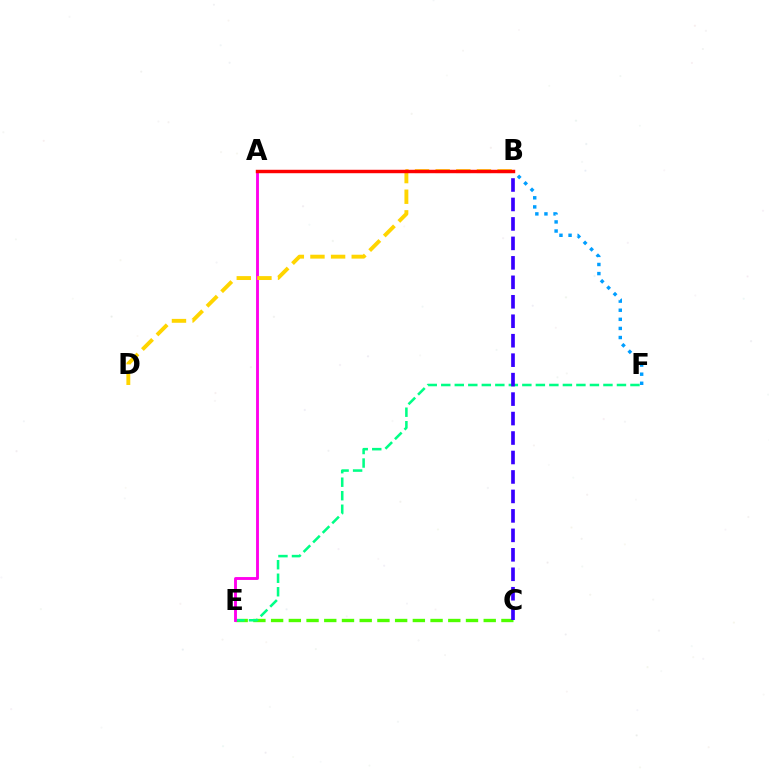{('C', 'E'): [{'color': '#4fff00', 'line_style': 'dashed', 'thickness': 2.41}], ('E', 'F'): [{'color': '#00ff86', 'line_style': 'dashed', 'thickness': 1.84}], ('A', 'E'): [{'color': '#ff00ed', 'line_style': 'solid', 'thickness': 2.07}], ('B', 'C'): [{'color': '#3700ff', 'line_style': 'dashed', 'thickness': 2.64}], ('B', 'D'): [{'color': '#ffd500', 'line_style': 'dashed', 'thickness': 2.8}], ('B', 'F'): [{'color': '#009eff', 'line_style': 'dotted', 'thickness': 2.47}], ('A', 'B'): [{'color': '#ff0000', 'line_style': 'solid', 'thickness': 2.47}]}